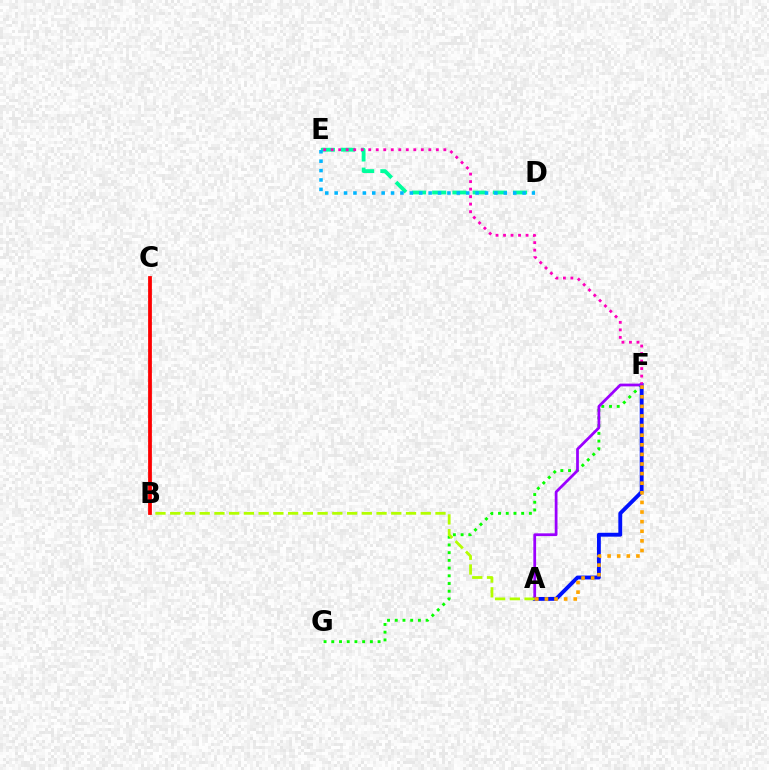{('F', 'G'): [{'color': '#08ff00', 'line_style': 'dotted', 'thickness': 2.1}], ('D', 'E'): [{'color': '#00ff9d', 'line_style': 'dashed', 'thickness': 2.75}, {'color': '#00b5ff', 'line_style': 'dotted', 'thickness': 2.55}], ('A', 'F'): [{'color': '#0010ff', 'line_style': 'solid', 'thickness': 2.79}, {'color': '#9b00ff', 'line_style': 'solid', 'thickness': 1.99}, {'color': '#ffa500', 'line_style': 'dotted', 'thickness': 2.61}], ('E', 'F'): [{'color': '#ff00bd', 'line_style': 'dotted', 'thickness': 2.04}], ('A', 'B'): [{'color': '#b3ff00', 'line_style': 'dashed', 'thickness': 2.0}], ('B', 'C'): [{'color': '#ff0000', 'line_style': 'solid', 'thickness': 2.71}]}